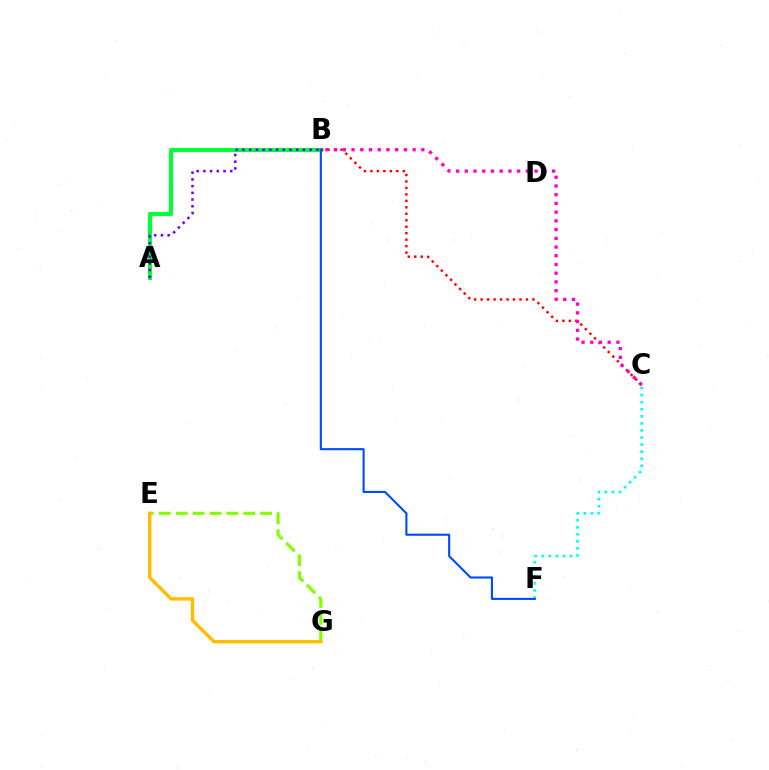{('A', 'B'): [{'color': '#00ff39', 'line_style': 'solid', 'thickness': 2.97}, {'color': '#7200ff', 'line_style': 'dotted', 'thickness': 1.83}], ('E', 'G'): [{'color': '#84ff00', 'line_style': 'dashed', 'thickness': 2.29}, {'color': '#ffbd00', 'line_style': 'solid', 'thickness': 2.47}], ('B', 'C'): [{'color': '#ff0000', 'line_style': 'dotted', 'thickness': 1.76}, {'color': '#ff00cf', 'line_style': 'dotted', 'thickness': 2.37}], ('C', 'F'): [{'color': '#00fff6', 'line_style': 'dotted', 'thickness': 1.92}], ('B', 'F'): [{'color': '#004bff', 'line_style': 'solid', 'thickness': 1.52}]}